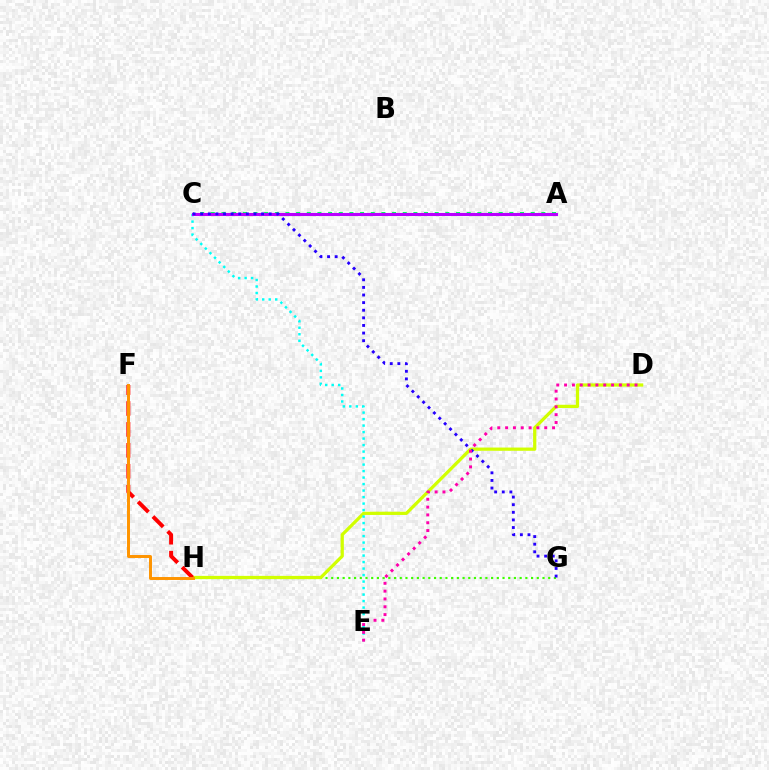{('G', 'H'): [{'color': '#3dff00', 'line_style': 'dotted', 'thickness': 1.55}], ('A', 'C'): [{'color': '#0074ff', 'line_style': 'solid', 'thickness': 2.06}, {'color': '#00ff5c', 'line_style': 'dotted', 'thickness': 2.9}, {'color': '#b900ff', 'line_style': 'solid', 'thickness': 2.22}], ('D', 'H'): [{'color': '#d1ff00', 'line_style': 'solid', 'thickness': 2.33}], ('F', 'H'): [{'color': '#ff0000', 'line_style': 'dashed', 'thickness': 2.84}, {'color': '#ff9400', 'line_style': 'solid', 'thickness': 2.13}], ('C', 'E'): [{'color': '#00fff6', 'line_style': 'dotted', 'thickness': 1.77}], ('C', 'G'): [{'color': '#2500ff', 'line_style': 'dotted', 'thickness': 2.07}], ('D', 'E'): [{'color': '#ff00ac', 'line_style': 'dotted', 'thickness': 2.13}]}